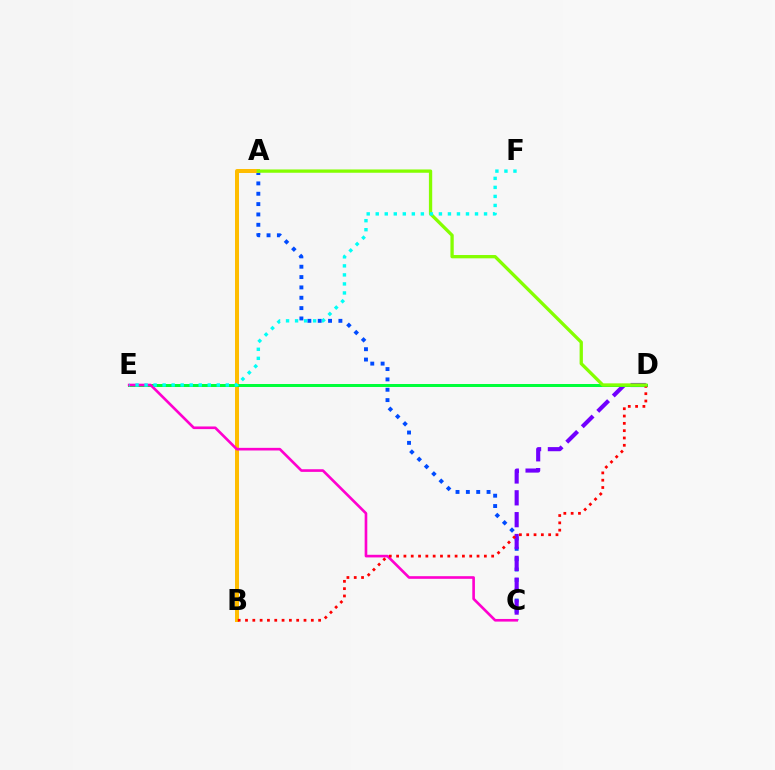{('A', 'C'): [{'color': '#004bff', 'line_style': 'dotted', 'thickness': 2.81}], ('C', 'D'): [{'color': '#7200ff', 'line_style': 'dashed', 'thickness': 2.97}], ('A', 'B'): [{'color': '#ffbd00', 'line_style': 'solid', 'thickness': 2.87}], ('D', 'E'): [{'color': '#00ff39', 'line_style': 'solid', 'thickness': 2.15}], ('C', 'E'): [{'color': '#ff00cf', 'line_style': 'solid', 'thickness': 1.9}], ('B', 'D'): [{'color': '#ff0000', 'line_style': 'dotted', 'thickness': 1.99}], ('A', 'D'): [{'color': '#84ff00', 'line_style': 'solid', 'thickness': 2.37}], ('E', 'F'): [{'color': '#00fff6', 'line_style': 'dotted', 'thickness': 2.45}]}